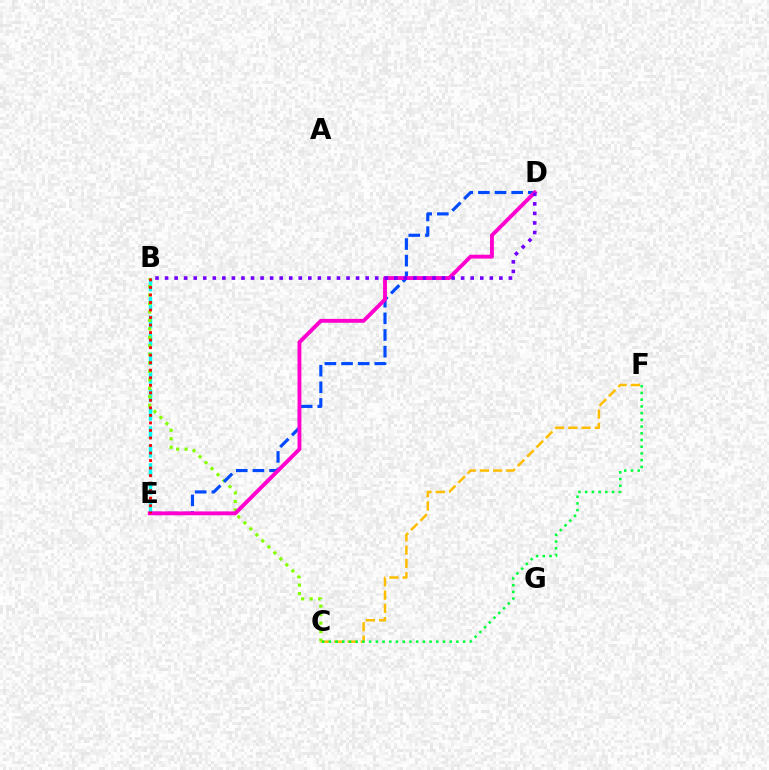{('B', 'E'): [{'color': '#00fff6', 'line_style': 'dashed', 'thickness': 2.51}, {'color': '#ff0000', 'line_style': 'dotted', 'thickness': 2.04}], ('B', 'C'): [{'color': '#84ff00', 'line_style': 'dotted', 'thickness': 2.3}], ('C', 'F'): [{'color': '#ffbd00', 'line_style': 'dashed', 'thickness': 1.8}, {'color': '#00ff39', 'line_style': 'dotted', 'thickness': 1.82}], ('D', 'E'): [{'color': '#004bff', 'line_style': 'dashed', 'thickness': 2.26}, {'color': '#ff00cf', 'line_style': 'solid', 'thickness': 2.79}], ('B', 'D'): [{'color': '#7200ff', 'line_style': 'dotted', 'thickness': 2.6}]}